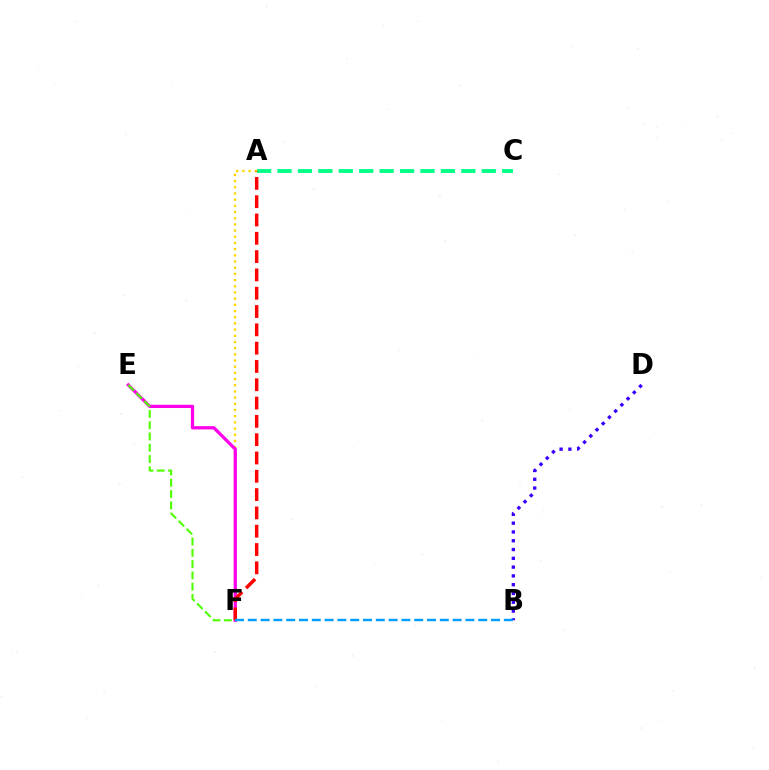{('A', 'C'): [{'color': '#00ff86', 'line_style': 'dashed', 'thickness': 2.77}], ('B', 'D'): [{'color': '#3700ff', 'line_style': 'dotted', 'thickness': 2.39}], ('A', 'F'): [{'color': '#ffd500', 'line_style': 'dotted', 'thickness': 1.68}, {'color': '#ff0000', 'line_style': 'dashed', 'thickness': 2.49}], ('E', 'F'): [{'color': '#ff00ed', 'line_style': 'solid', 'thickness': 2.34}, {'color': '#4fff00', 'line_style': 'dashed', 'thickness': 1.53}], ('B', 'F'): [{'color': '#009eff', 'line_style': 'dashed', 'thickness': 1.74}]}